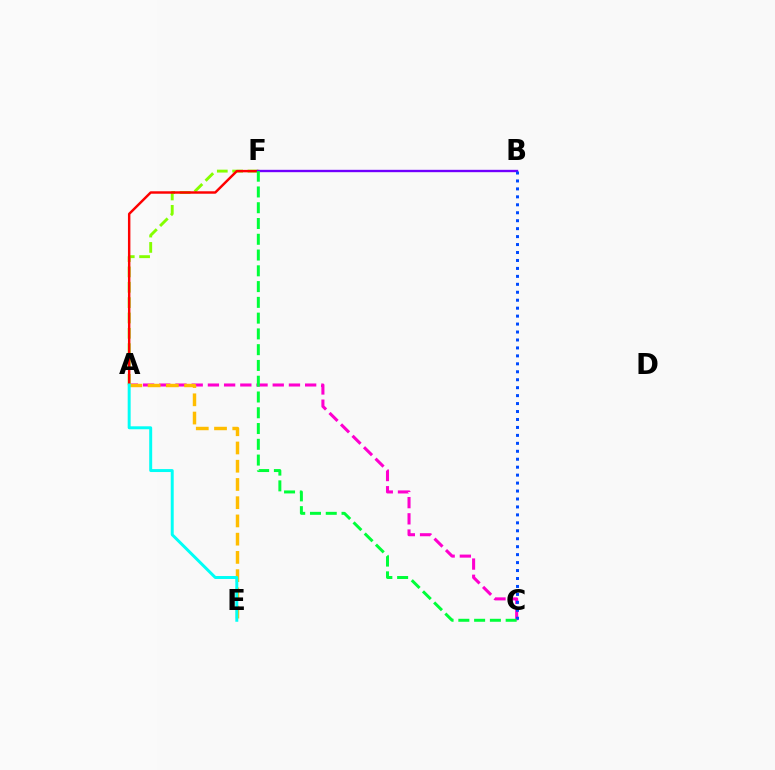{('A', 'C'): [{'color': '#ff00cf', 'line_style': 'dashed', 'thickness': 2.2}], ('A', 'F'): [{'color': '#84ff00', 'line_style': 'dashed', 'thickness': 2.08}, {'color': '#ff0000', 'line_style': 'solid', 'thickness': 1.76}], ('B', 'F'): [{'color': '#7200ff', 'line_style': 'solid', 'thickness': 1.7}], ('A', 'E'): [{'color': '#ffbd00', 'line_style': 'dashed', 'thickness': 2.48}, {'color': '#00fff6', 'line_style': 'solid', 'thickness': 2.13}], ('B', 'C'): [{'color': '#004bff', 'line_style': 'dotted', 'thickness': 2.16}], ('C', 'F'): [{'color': '#00ff39', 'line_style': 'dashed', 'thickness': 2.14}]}